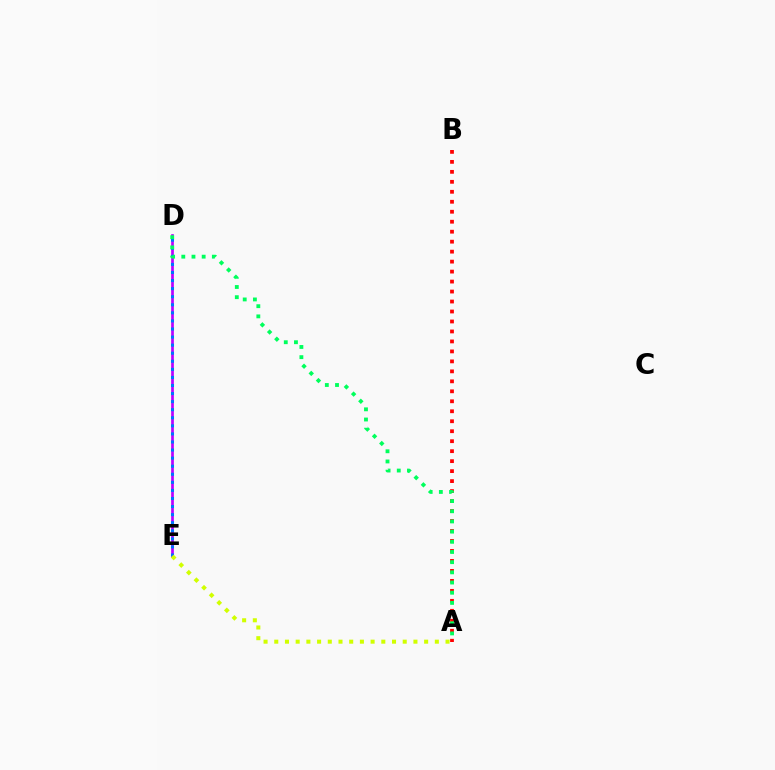{('D', 'E'): [{'color': '#b900ff', 'line_style': 'solid', 'thickness': 1.94}, {'color': '#0074ff', 'line_style': 'dotted', 'thickness': 2.19}], ('A', 'B'): [{'color': '#ff0000', 'line_style': 'dotted', 'thickness': 2.71}], ('A', 'D'): [{'color': '#00ff5c', 'line_style': 'dotted', 'thickness': 2.77}], ('A', 'E'): [{'color': '#d1ff00', 'line_style': 'dotted', 'thickness': 2.91}]}